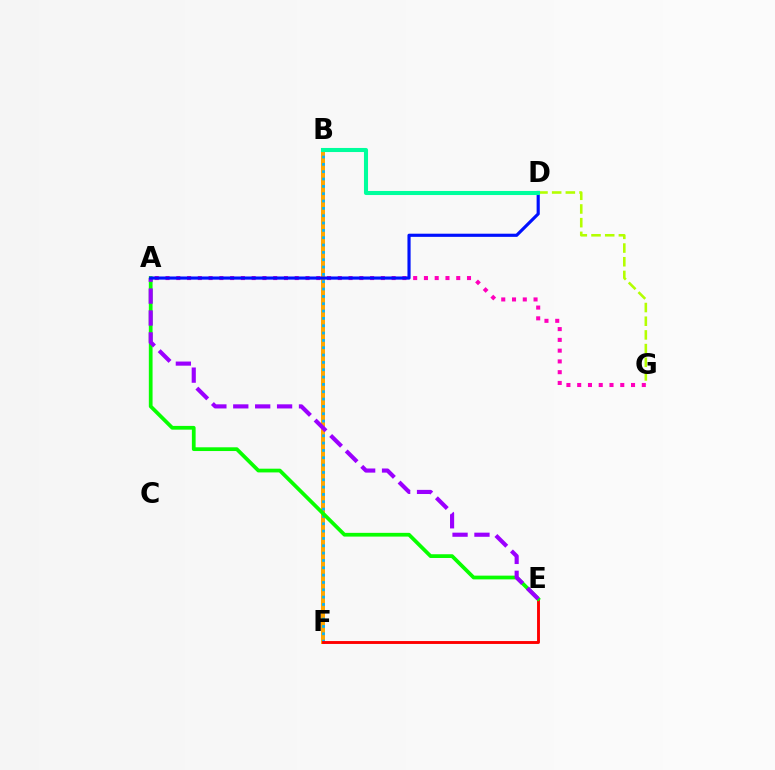{('D', 'G'): [{'color': '#b3ff00', 'line_style': 'dashed', 'thickness': 1.86}], ('A', 'G'): [{'color': '#ff00bd', 'line_style': 'dotted', 'thickness': 2.93}], ('B', 'F'): [{'color': '#ffa500', 'line_style': 'solid', 'thickness': 2.87}, {'color': '#00b5ff', 'line_style': 'dotted', 'thickness': 1.99}], ('E', 'F'): [{'color': '#ff0000', 'line_style': 'solid', 'thickness': 2.08}], ('A', 'E'): [{'color': '#08ff00', 'line_style': 'solid', 'thickness': 2.69}, {'color': '#9b00ff', 'line_style': 'dashed', 'thickness': 2.98}], ('A', 'D'): [{'color': '#0010ff', 'line_style': 'solid', 'thickness': 2.27}], ('B', 'D'): [{'color': '#00ff9d', 'line_style': 'solid', 'thickness': 2.93}]}